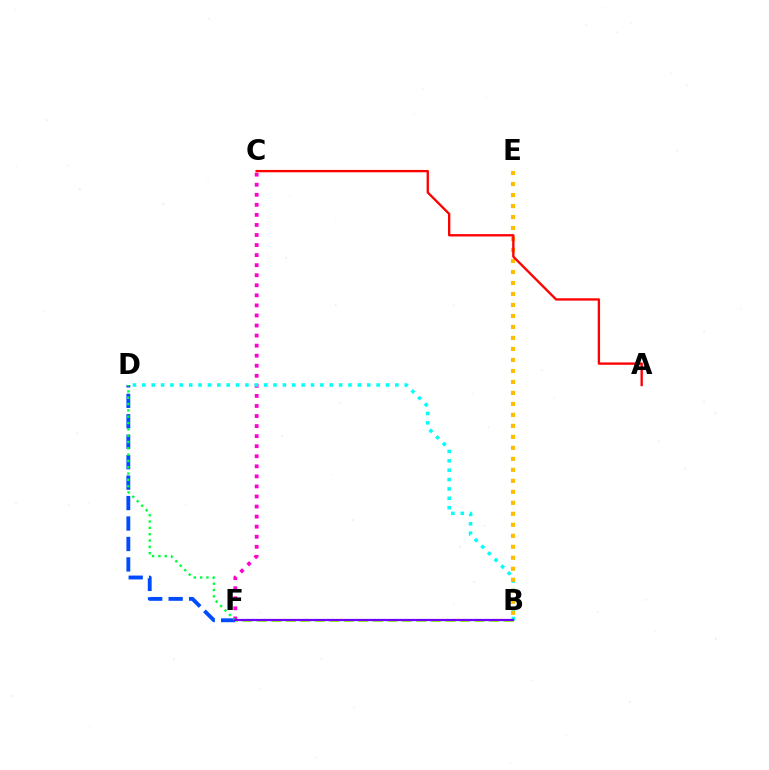{('C', 'F'): [{'color': '#ff00cf', 'line_style': 'dotted', 'thickness': 2.73}], ('B', 'F'): [{'color': '#84ff00', 'line_style': 'dashed', 'thickness': 1.97}, {'color': '#7200ff', 'line_style': 'solid', 'thickness': 1.59}], ('B', 'D'): [{'color': '#00fff6', 'line_style': 'dotted', 'thickness': 2.55}], ('D', 'F'): [{'color': '#004bff', 'line_style': 'dashed', 'thickness': 2.78}, {'color': '#00ff39', 'line_style': 'dotted', 'thickness': 1.72}], ('B', 'E'): [{'color': '#ffbd00', 'line_style': 'dotted', 'thickness': 2.99}], ('A', 'C'): [{'color': '#ff0000', 'line_style': 'solid', 'thickness': 1.69}]}